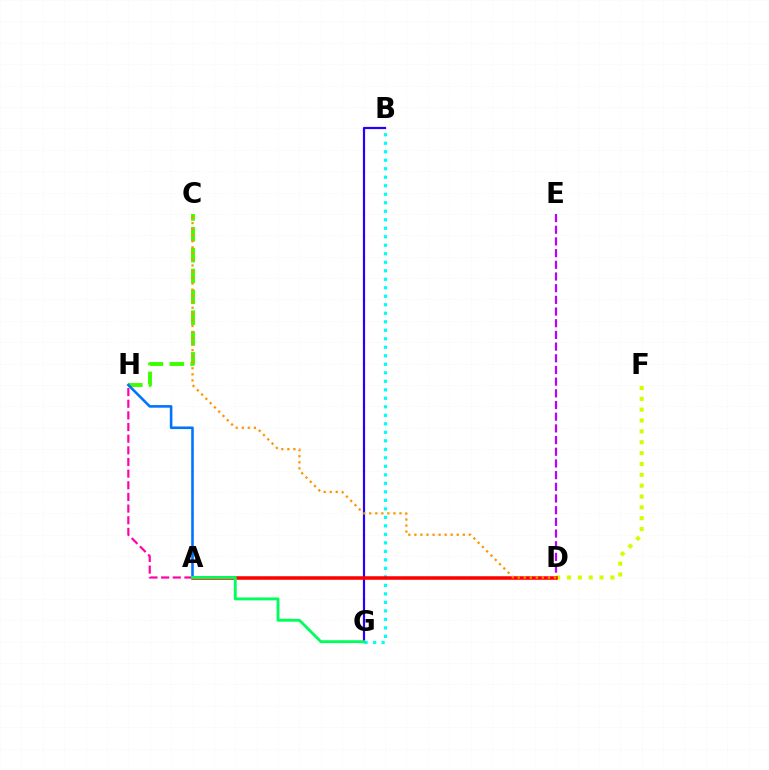{('D', 'E'): [{'color': '#b900ff', 'line_style': 'dashed', 'thickness': 1.59}], ('A', 'H'): [{'color': '#ff00ac', 'line_style': 'dashed', 'thickness': 1.58}, {'color': '#0074ff', 'line_style': 'solid', 'thickness': 1.86}], ('C', 'H'): [{'color': '#3dff00', 'line_style': 'dashed', 'thickness': 2.83}], ('B', 'G'): [{'color': '#00fff6', 'line_style': 'dotted', 'thickness': 2.31}, {'color': '#2500ff', 'line_style': 'solid', 'thickness': 1.58}], ('D', 'F'): [{'color': '#d1ff00', 'line_style': 'dotted', 'thickness': 2.95}], ('A', 'D'): [{'color': '#ff0000', 'line_style': 'solid', 'thickness': 2.54}], ('C', 'D'): [{'color': '#ff9400', 'line_style': 'dotted', 'thickness': 1.64}], ('A', 'G'): [{'color': '#00ff5c', 'line_style': 'solid', 'thickness': 2.08}]}